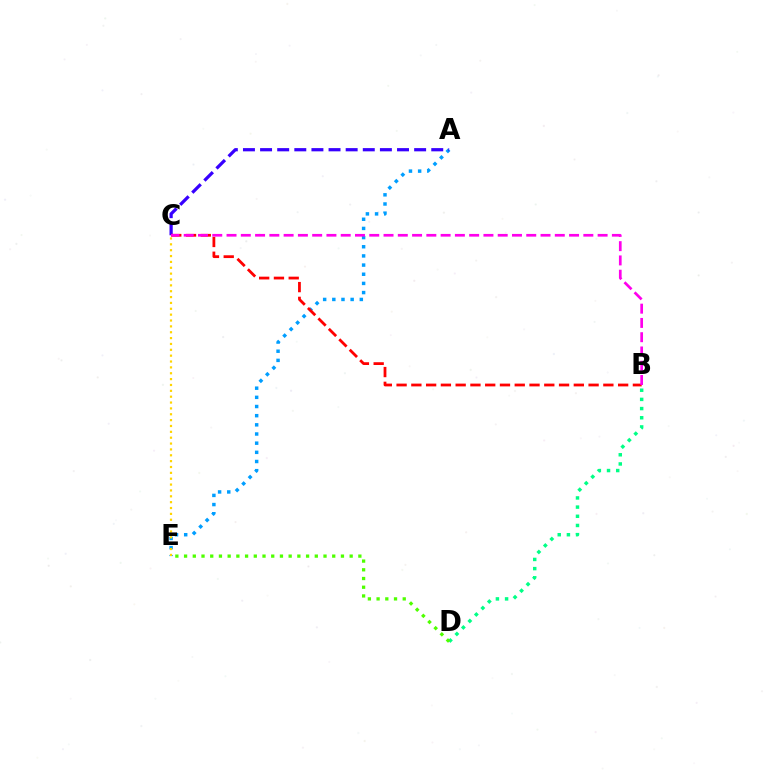{('A', 'E'): [{'color': '#009eff', 'line_style': 'dotted', 'thickness': 2.49}], ('B', 'D'): [{'color': '#00ff86', 'line_style': 'dotted', 'thickness': 2.49}], ('A', 'C'): [{'color': '#3700ff', 'line_style': 'dashed', 'thickness': 2.33}], ('C', 'E'): [{'color': '#ffd500', 'line_style': 'dotted', 'thickness': 1.59}], ('D', 'E'): [{'color': '#4fff00', 'line_style': 'dotted', 'thickness': 2.37}], ('B', 'C'): [{'color': '#ff0000', 'line_style': 'dashed', 'thickness': 2.01}, {'color': '#ff00ed', 'line_style': 'dashed', 'thickness': 1.94}]}